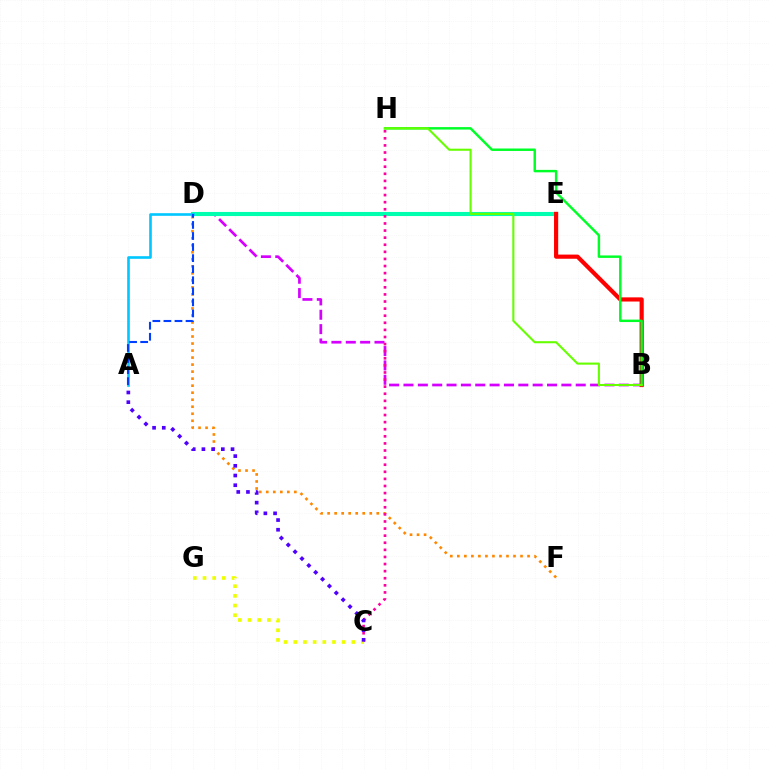{('B', 'D'): [{'color': '#d600ff', 'line_style': 'dashed', 'thickness': 1.95}], ('D', 'E'): [{'color': '#00ffaf', 'line_style': 'solid', 'thickness': 2.94}], ('A', 'D'): [{'color': '#00c7ff', 'line_style': 'solid', 'thickness': 1.89}, {'color': '#003fff', 'line_style': 'dashed', 'thickness': 1.5}], ('D', 'F'): [{'color': '#ff8800', 'line_style': 'dotted', 'thickness': 1.91}], ('C', 'H'): [{'color': '#ff00a0', 'line_style': 'dotted', 'thickness': 1.93}], ('B', 'E'): [{'color': '#ff0000', 'line_style': 'solid', 'thickness': 3.0}], ('C', 'G'): [{'color': '#eeff00', 'line_style': 'dotted', 'thickness': 2.63}], ('B', 'H'): [{'color': '#00ff27', 'line_style': 'solid', 'thickness': 1.77}, {'color': '#66ff00', 'line_style': 'solid', 'thickness': 1.51}], ('A', 'C'): [{'color': '#4f00ff', 'line_style': 'dotted', 'thickness': 2.64}]}